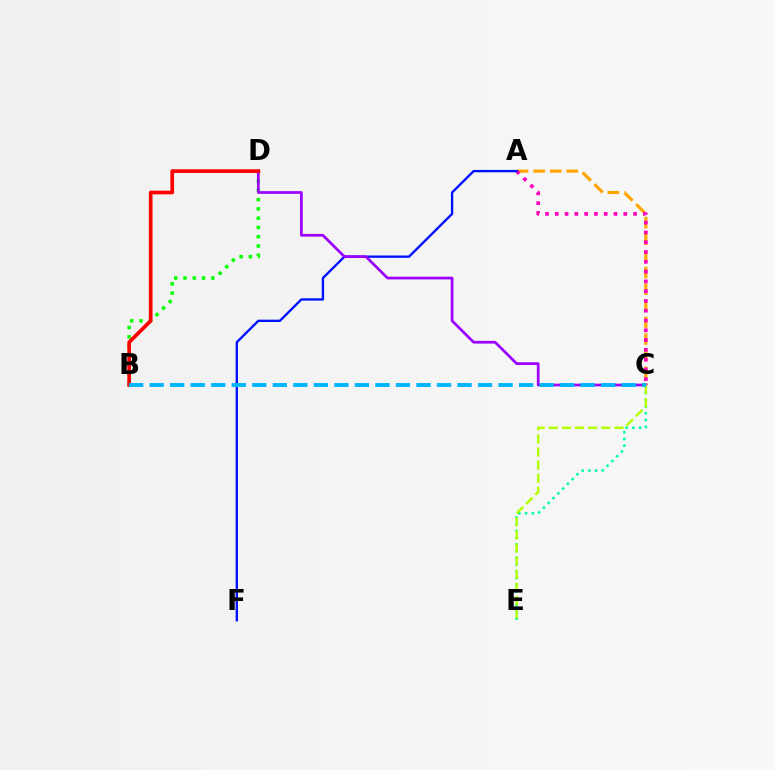{('A', 'C'): [{'color': '#ffa500', 'line_style': 'dashed', 'thickness': 2.26}, {'color': '#ff00bd', 'line_style': 'dotted', 'thickness': 2.66}], ('B', 'D'): [{'color': '#08ff00', 'line_style': 'dotted', 'thickness': 2.52}, {'color': '#ff0000', 'line_style': 'solid', 'thickness': 2.64}], ('A', 'F'): [{'color': '#0010ff', 'line_style': 'solid', 'thickness': 1.69}], ('C', 'E'): [{'color': '#00ff9d', 'line_style': 'dotted', 'thickness': 1.83}, {'color': '#b3ff00', 'line_style': 'dashed', 'thickness': 1.78}], ('C', 'D'): [{'color': '#9b00ff', 'line_style': 'solid', 'thickness': 1.96}], ('B', 'C'): [{'color': '#00b5ff', 'line_style': 'dashed', 'thickness': 2.79}]}